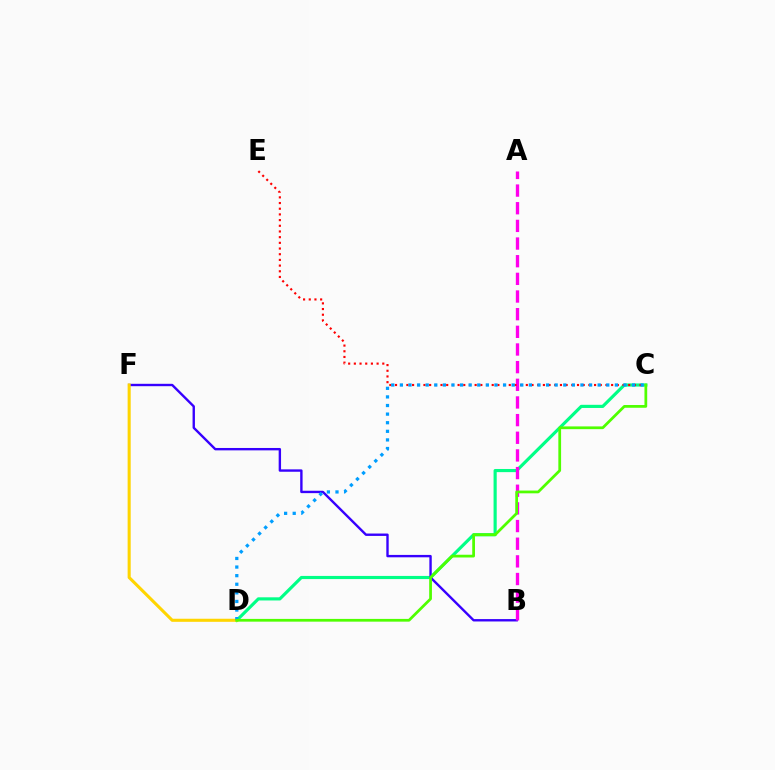{('C', 'D'): [{'color': '#00ff86', 'line_style': 'solid', 'thickness': 2.27}, {'color': '#009eff', 'line_style': 'dotted', 'thickness': 2.34}, {'color': '#4fff00', 'line_style': 'solid', 'thickness': 1.98}], ('B', 'F'): [{'color': '#3700ff', 'line_style': 'solid', 'thickness': 1.72}], ('A', 'B'): [{'color': '#ff00ed', 'line_style': 'dashed', 'thickness': 2.4}], ('C', 'E'): [{'color': '#ff0000', 'line_style': 'dotted', 'thickness': 1.55}], ('D', 'F'): [{'color': '#ffd500', 'line_style': 'solid', 'thickness': 2.21}]}